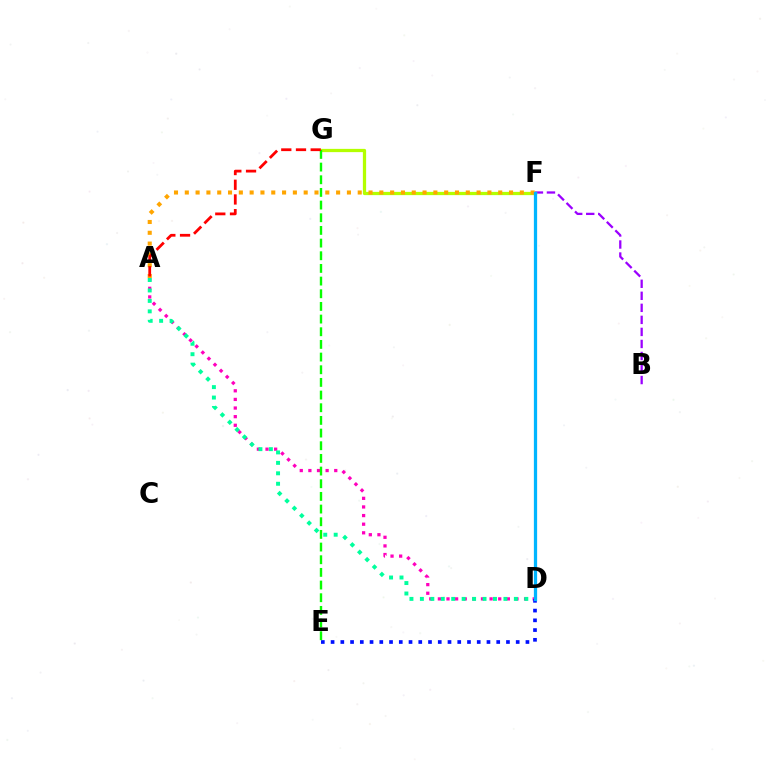{('B', 'F'): [{'color': '#9b00ff', 'line_style': 'dashed', 'thickness': 1.63}], ('A', 'D'): [{'color': '#ff00bd', 'line_style': 'dotted', 'thickness': 2.34}, {'color': '#00ff9d', 'line_style': 'dotted', 'thickness': 2.84}], ('F', 'G'): [{'color': '#b3ff00', 'line_style': 'solid', 'thickness': 2.35}], ('D', 'E'): [{'color': '#0010ff', 'line_style': 'dotted', 'thickness': 2.65}], ('A', 'F'): [{'color': '#ffa500', 'line_style': 'dotted', 'thickness': 2.94}], ('E', 'G'): [{'color': '#08ff00', 'line_style': 'dashed', 'thickness': 1.72}], ('A', 'G'): [{'color': '#ff0000', 'line_style': 'dashed', 'thickness': 2.0}], ('D', 'F'): [{'color': '#00b5ff', 'line_style': 'solid', 'thickness': 2.35}]}